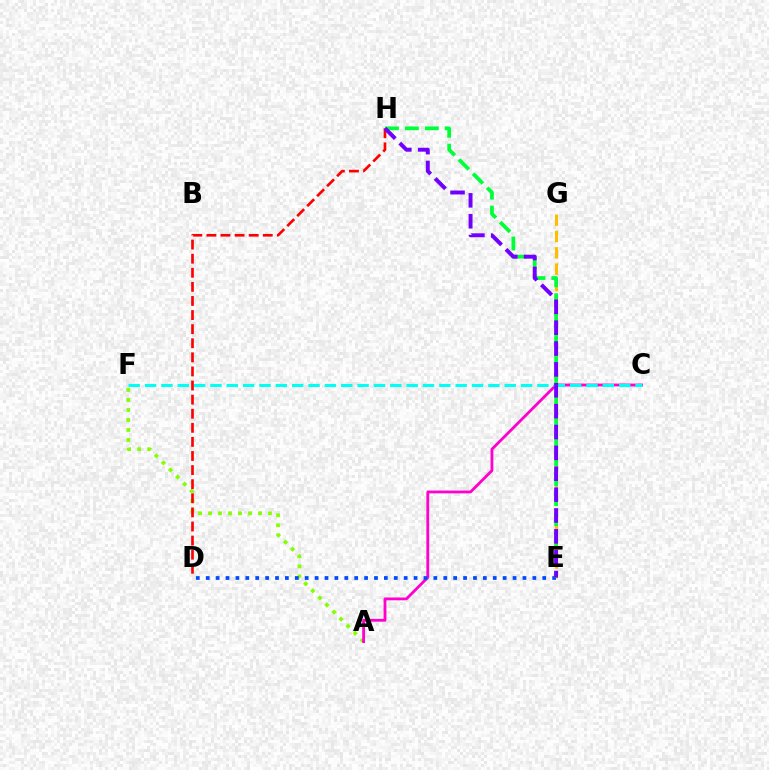{('E', 'G'): [{'color': '#ffbd00', 'line_style': 'dashed', 'thickness': 2.22}], ('A', 'F'): [{'color': '#84ff00', 'line_style': 'dotted', 'thickness': 2.72}], ('A', 'C'): [{'color': '#ff00cf', 'line_style': 'solid', 'thickness': 2.03}], ('D', 'E'): [{'color': '#004bff', 'line_style': 'dotted', 'thickness': 2.69}], ('E', 'H'): [{'color': '#00ff39', 'line_style': 'dashed', 'thickness': 2.7}, {'color': '#7200ff', 'line_style': 'dashed', 'thickness': 2.84}], ('C', 'F'): [{'color': '#00fff6', 'line_style': 'dashed', 'thickness': 2.22}], ('D', 'H'): [{'color': '#ff0000', 'line_style': 'dashed', 'thickness': 1.91}]}